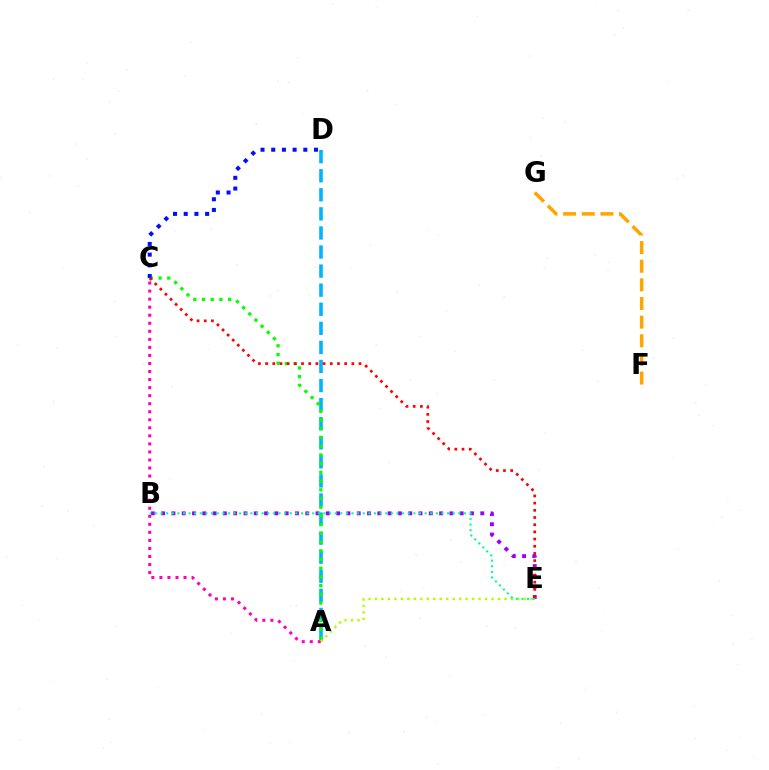{('A', 'D'): [{'color': '#00b5ff', 'line_style': 'dashed', 'thickness': 2.59}], ('B', 'E'): [{'color': '#9b00ff', 'line_style': 'dotted', 'thickness': 2.8}, {'color': '#00ff9d', 'line_style': 'dotted', 'thickness': 1.53}], ('F', 'G'): [{'color': '#ffa500', 'line_style': 'dashed', 'thickness': 2.53}], ('A', 'C'): [{'color': '#08ff00', 'line_style': 'dotted', 'thickness': 2.37}, {'color': '#ff00bd', 'line_style': 'dotted', 'thickness': 2.19}], ('A', 'E'): [{'color': '#b3ff00', 'line_style': 'dotted', 'thickness': 1.76}], ('C', 'D'): [{'color': '#0010ff', 'line_style': 'dotted', 'thickness': 2.91}], ('C', 'E'): [{'color': '#ff0000', 'line_style': 'dotted', 'thickness': 1.95}]}